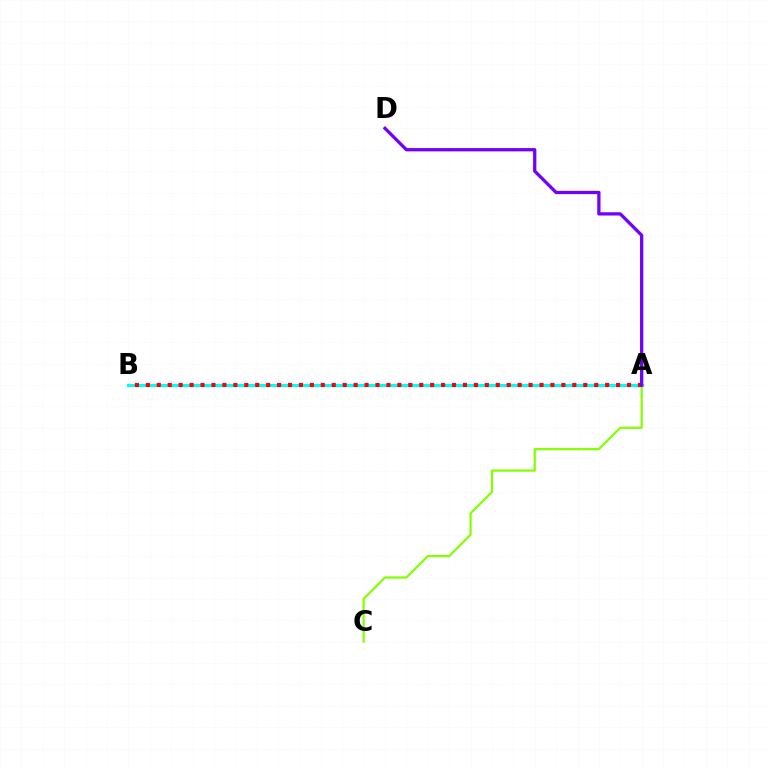{('A', 'C'): [{'color': '#84ff00', 'line_style': 'solid', 'thickness': 1.6}], ('A', 'B'): [{'color': '#00fff6', 'line_style': 'solid', 'thickness': 2.25}, {'color': '#ff0000', 'line_style': 'dotted', 'thickness': 2.97}], ('A', 'D'): [{'color': '#7200ff', 'line_style': 'solid', 'thickness': 2.36}]}